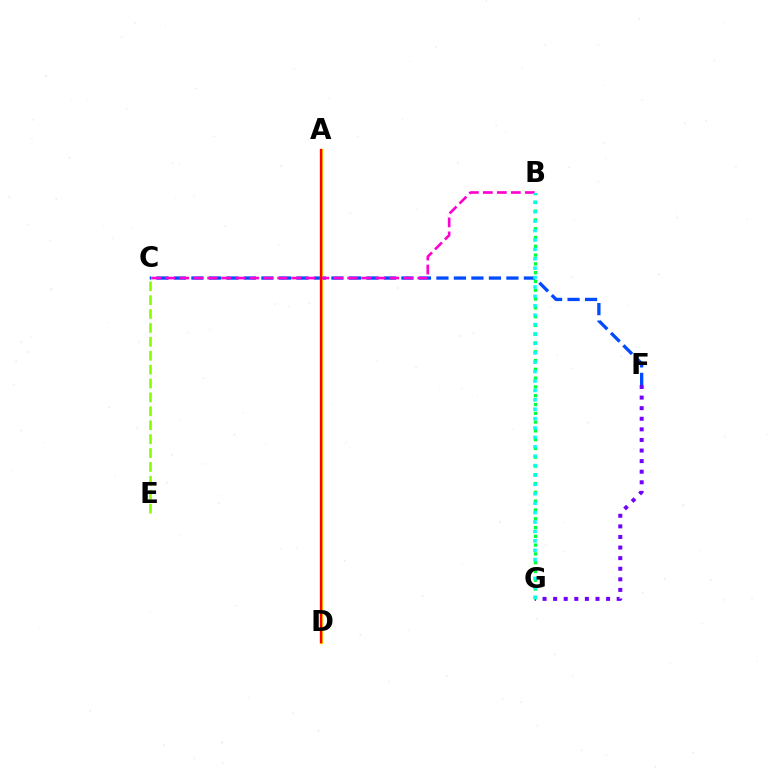{('C', 'F'): [{'color': '#004bff', 'line_style': 'dashed', 'thickness': 2.38}], ('F', 'G'): [{'color': '#7200ff', 'line_style': 'dotted', 'thickness': 2.88}], ('A', 'D'): [{'color': '#ffbd00', 'line_style': 'solid', 'thickness': 2.36}, {'color': '#ff0000', 'line_style': 'solid', 'thickness': 1.58}], ('B', 'C'): [{'color': '#ff00cf', 'line_style': 'dashed', 'thickness': 1.9}], ('B', 'G'): [{'color': '#00ff39', 'line_style': 'dotted', 'thickness': 2.39}, {'color': '#00fff6', 'line_style': 'dotted', 'thickness': 2.55}], ('C', 'E'): [{'color': '#84ff00', 'line_style': 'dashed', 'thickness': 1.89}]}